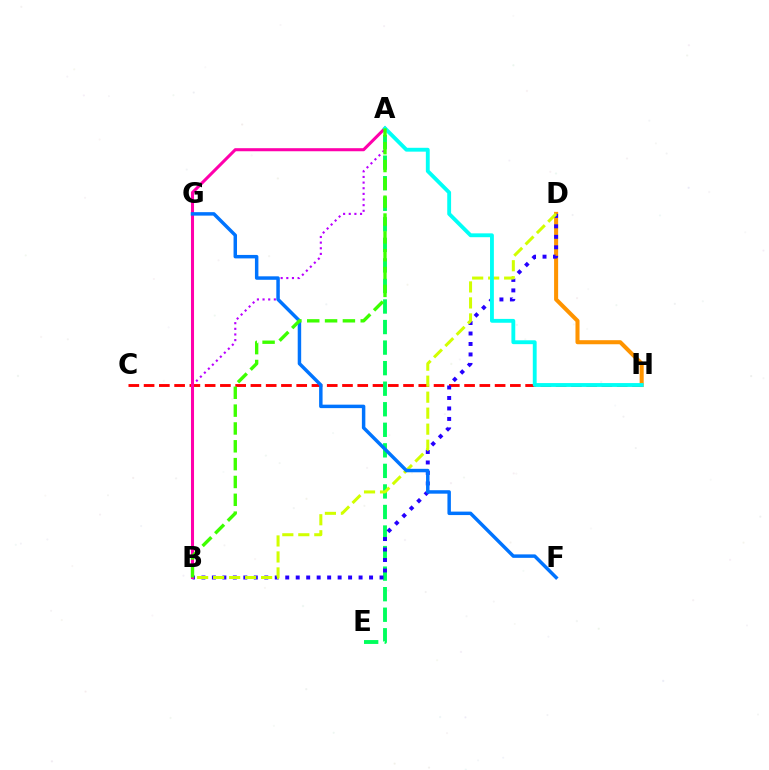{('D', 'H'): [{'color': '#ff9400', 'line_style': 'solid', 'thickness': 2.92}], ('C', 'H'): [{'color': '#ff0000', 'line_style': 'dashed', 'thickness': 2.07}], ('A', 'B'): [{'color': '#b900ff', 'line_style': 'dotted', 'thickness': 1.53}, {'color': '#ff00ac', 'line_style': 'solid', 'thickness': 2.2}, {'color': '#3dff00', 'line_style': 'dashed', 'thickness': 2.42}], ('A', 'E'): [{'color': '#00ff5c', 'line_style': 'dashed', 'thickness': 2.79}], ('B', 'D'): [{'color': '#2500ff', 'line_style': 'dotted', 'thickness': 2.85}, {'color': '#d1ff00', 'line_style': 'dashed', 'thickness': 2.17}], ('A', 'H'): [{'color': '#00fff6', 'line_style': 'solid', 'thickness': 2.77}], ('F', 'G'): [{'color': '#0074ff', 'line_style': 'solid', 'thickness': 2.5}]}